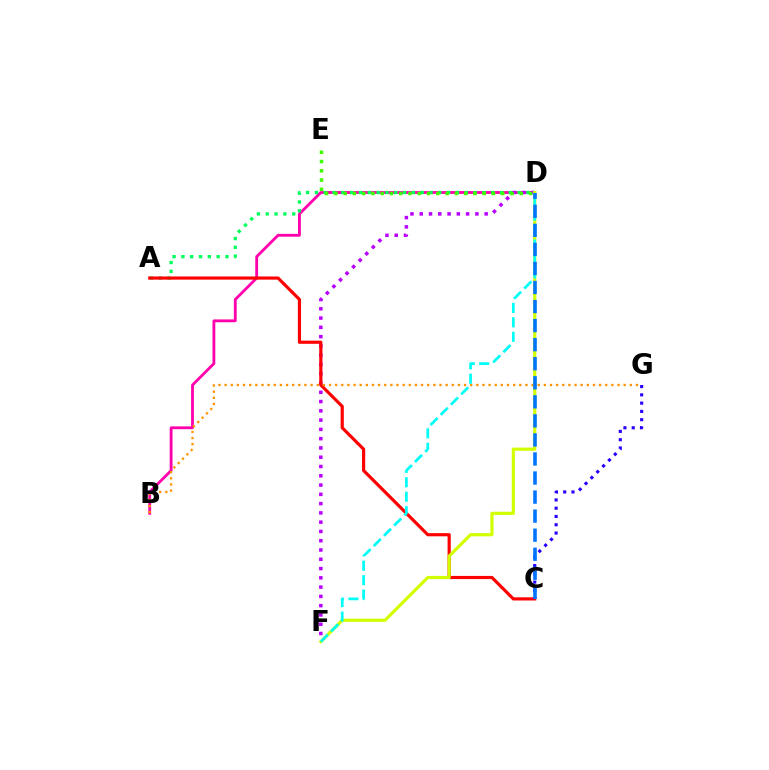{('B', 'D'): [{'color': '#ff00ac', 'line_style': 'solid', 'thickness': 2.03}], ('A', 'D'): [{'color': '#00ff5c', 'line_style': 'dotted', 'thickness': 2.4}], ('D', 'F'): [{'color': '#b900ff', 'line_style': 'dotted', 'thickness': 2.52}, {'color': '#d1ff00', 'line_style': 'solid', 'thickness': 2.29}, {'color': '#00fff6', 'line_style': 'dashed', 'thickness': 1.96}], ('A', 'C'): [{'color': '#ff0000', 'line_style': 'solid', 'thickness': 2.28}], ('B', 'G'): [{'color': '#ff9400', 'line_style': 'dotted', 'thickness': 1.67}], ('C', 'G'): [{'color': '#2500ff', 'line_style': 'dotted', 'thickness': 2.25}], ('C', 'D'): [{'color': '#0074ff', 'line_style': 'dashed', 'thickness': 2.59}], ('D', 'E'): [{'color': '#3dff00', 'line_style': 'dotted', 'thickness': 2.52}]}